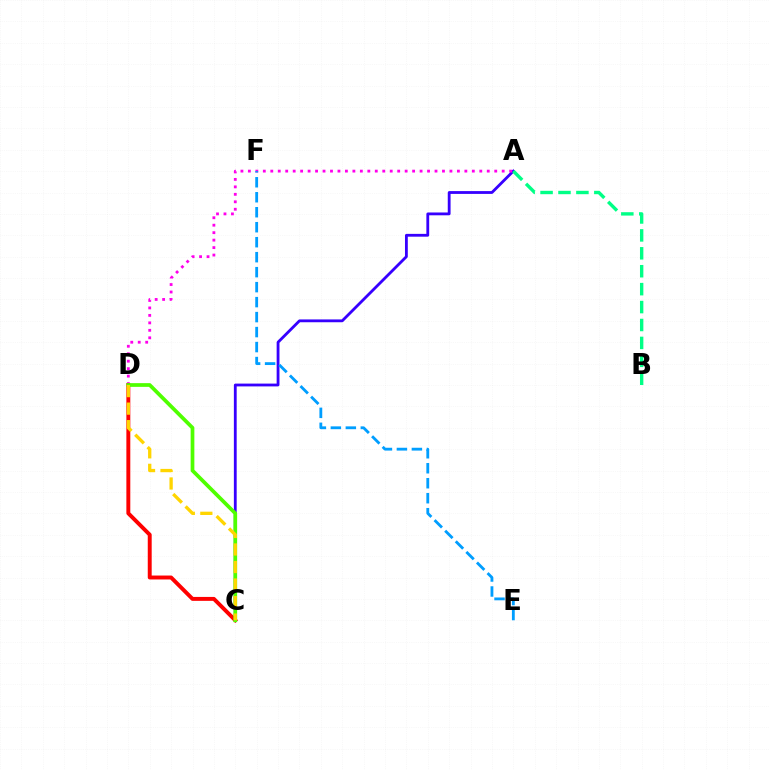{('A', 'C'): [{'color': '#3700ff', 'line_style': 'solid', 'thickness': 2.03}], ('A', 'D'): [{'color': '#ff00ed', 'line_style': 'dotted', 'thickness': 2.03}], ('C', 'D'): [{'color': '#ff0000', 'line_style': 'solid', 'thickness': 2.83}, {'color': '#4fff00', 'line_style': 'solid', 'thickness': 2.68}, {'color': '#ffd500', 'line_style': 'dashed', 'thickness': 2.38}], ('A', 'B'): [{'color': '#00ff86', 'line_style': 'dashed', 'thickness': 2.43}], ('E', 'F'): [{'color': '#009eff', 'line_style': 'dashed', 'thickness': 2.04}]}